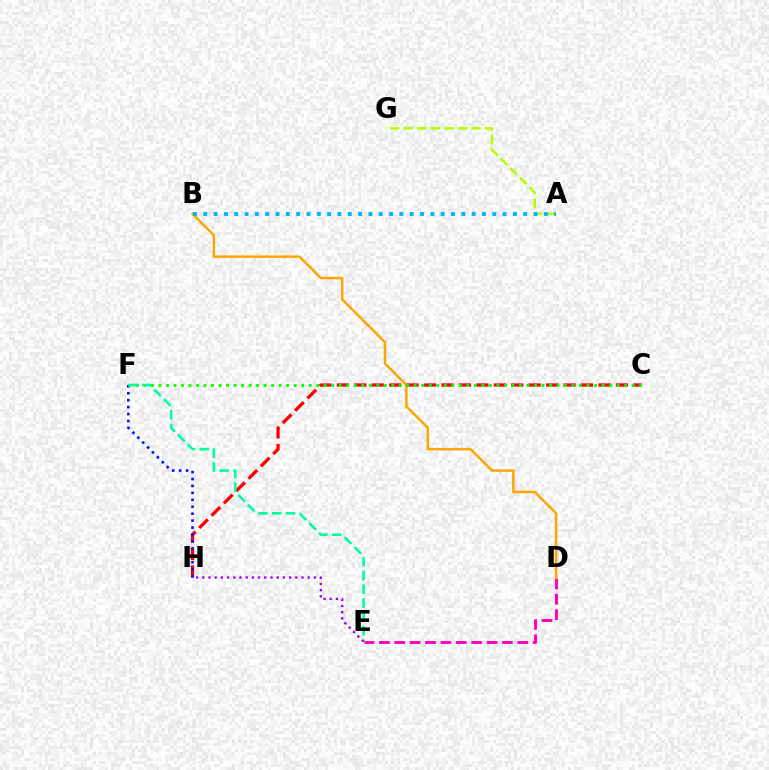{('D', 'E'): [{'color': '#ff00bd', 'line_style': 'dashed', 'thickness': 2.09}], ('A', 'G'): [{'color': '#b3ff00', 'line_style': 'dashed', 'thickness': 1.84}], ('B', 'D'): [{'color': '#ffa500', 'line_style': 'solid', 'thickness': 1.78}], ('C', 'H'): [{'color': '#ff0000', 'line_style': 'dashed', 'thickness': 2.37}], ('F', 'H'): [{'color': '#0010ff', 'line_style': 'dotted', 'thickness': 1.89}], ('C', 'F'): [{'color': '#08ff00', 'line_style': 'dotted', 'thickness': 2.04}], ('E', 'F'): [{'color': '#00ff9d', 'line_style': 'dashed', 'thickness': 1.87}], ('A', 'B'): [{'color': '#00b5ff', 'line_style': 'dotted', 'thickness': 2.8}], ('E', 'H'): [{'color': '#9b00ff', 'line_style': 'dotted', 'thickness': 1.68}]}